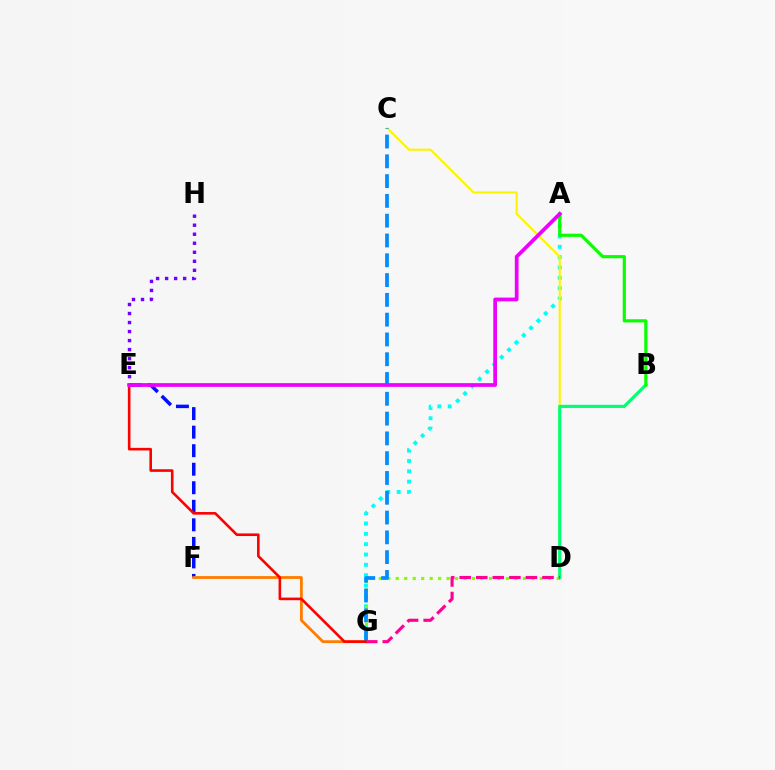{('A', 'G'): [{'color': '#00fff6', 'line_style': 'dotted', 'thickness': 2.81}], ('C', 'D'): [{'color': '#fcf500', 'line_style': 'solid', 'thickness': 1.54}], ('E', 'H'): [{'color': '#7200ff', 'line_style': 'dotted', 'thickness': 2.45}], ('B', 'D'): [{'color': '#00ff74', 'line_style': 'solid', 'thickness': 2.28}], ('E', 'F'): [{'color': '#0010ff', 'line_style': 'dashed', 'thickness': 2.52}], ('D', 'G'): [{'color': '#84ff00', 'line_style': 'dotted', 'thickness': 2.3}, {'color': '#ff0094', 'line_style': 'dashed', 'thickness': 2.25}], ('F', 'G'): [{'color': '#ff7c00', 'line_style': 'solid', 'thickness': 2.02}], ('C', 'G'): [{'color': '#008cff', 'line_style': 'dashed', 'thickness': 2.69}], ('A', 'B'): [{'color': '#08ff00', 'line_style': 'solid', 'thickness': 2.28}], ('E', 'G'): [{'color': '#ff0000', 'line_style': 'solid', 'thickness': 1.88}], ('A', 'E'): [{'color': '#ee00ff', 'line_style': 'solid', 'thickness': 2.69}]}